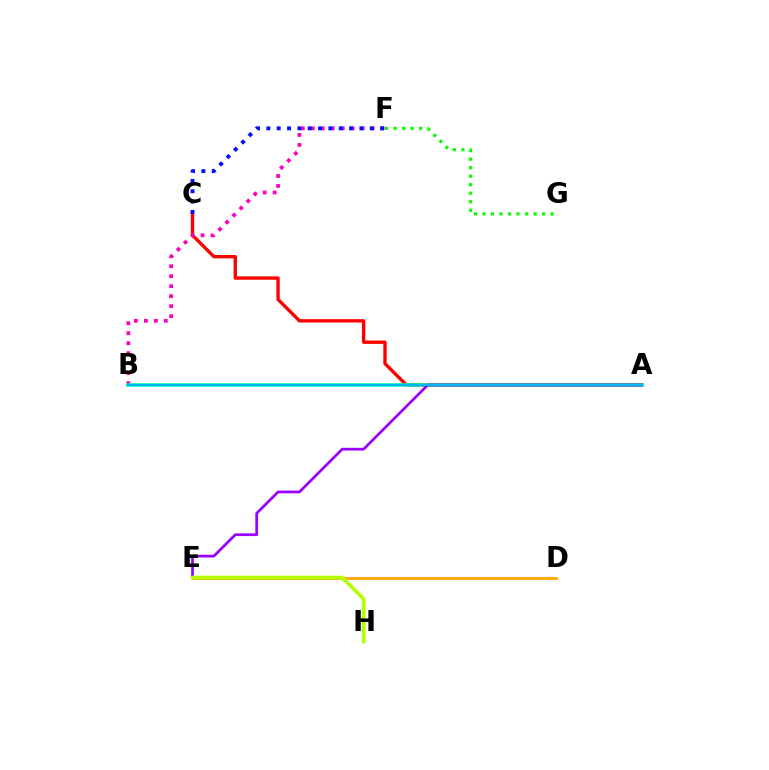{('F', 'G'): [{'color': '#08ff00', 'line_style': 'dotted', 'thickness': 2.31}], ('A', 'C'): [{'color': '#ff0000', 'line_style': 'solid', 'thickness': 2.42}], ('B', 'F'): [{'color': '#ff00bd', 'line_style': 'dotted', 'thickness': 2.71}], ('A', 'B'): [{'color': '#00ff9d', 'line_style': 'solid', 'thickness': 2.56}, {'color': '#00b5ff', 'line_style': 'solid', 'thickness': 1.54}], ('A', 'E'): [{'color': '#9b00ff', 'line_style': 'solid', 'thickness': 1.97}], ('D', 'E'): [{'color': '#ffa500', 'line_style': 'solid', 'thickness': 2.01}], ('C', 'F'): [{'color': '#0010ff', 'line_style': 'dotted', 'thickness': 2.81}], ('E', 'H'): [{'color': '#b3ff00', 'line_style': 'solid', 'thickness': 2.61}]}